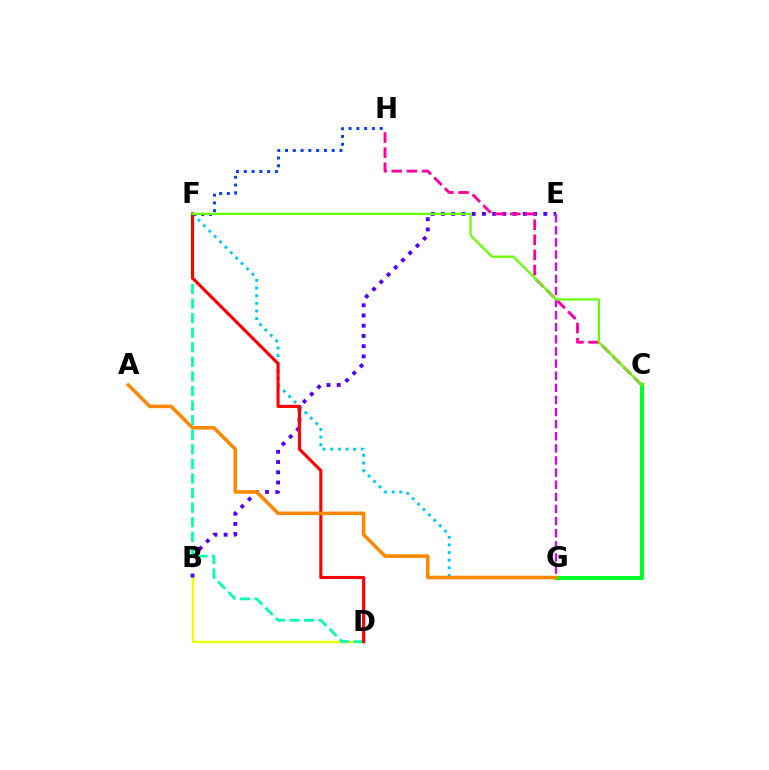{('F', 'H'): [{'color': '#003fff', 'line_style': 'dotted', 'thickness': 2.11}], ('B', 'D'): [{'color': '#eeff00', 'line_style': 'solid', 'thickness': 1.67}], ('F', 'G'): [{'color': '#00c7ff', 'line_style': 'dotted', 'thickness': 2.07}], ('B', 'E'): [{'color': '#4f00ff', 'line_style': 'dotted', 'thickness': 2.78}], ('C', 'H'): [{'color': '#ff00a0', 'line_style': 'dashed', 'thickness': 2.06}], ('D', 'F'): [{'color': '#00ffaf', 'line_style': 'dashed', 'thickness': 1.98}, {'color': '#ff0000', 'line_style': 'solid', 'thickness': 2.25}], ('E', 'G'): [{'color': '#d600ff', 'line_style': 'dashed', 'thickness': 1.65}], ('C', 'G'): [{'color': '#00ff27', 'line_style': 'solid', 'thickness': 2.9}], ('A', 'G'): [{'color': '#ff8800', 'line_style': 'solid', 'thickness': 2.55}], ('C', 'F'): [{'color': '#66ff00', 'line_style': 'solid', 'thickness': 1.62}]}